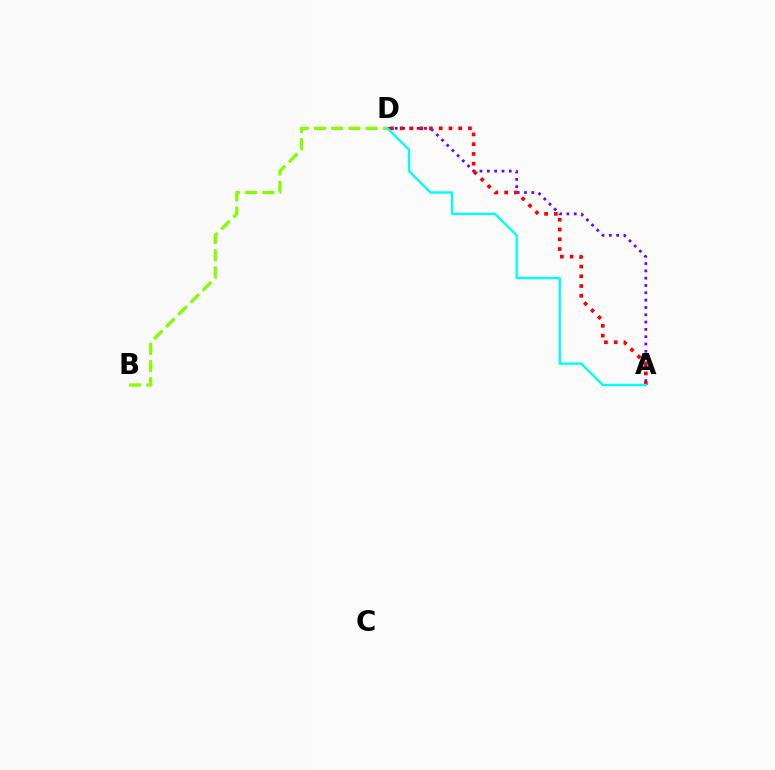{('B', 'D'): [{'color': '#84ff00', 'line_style': 'dashed', 'thickness': 2.34}], ('A', 'D'): [{'color': '#7200ff', 'line_style': 'dotted', 'thickness': 1.99}, {'color': '#ff0000', 'line_style': 'dotted', 'thickness': 2.65}, {'color': '#00fff6', 'line_style': 'solid', 'thickness': 1.71}]}